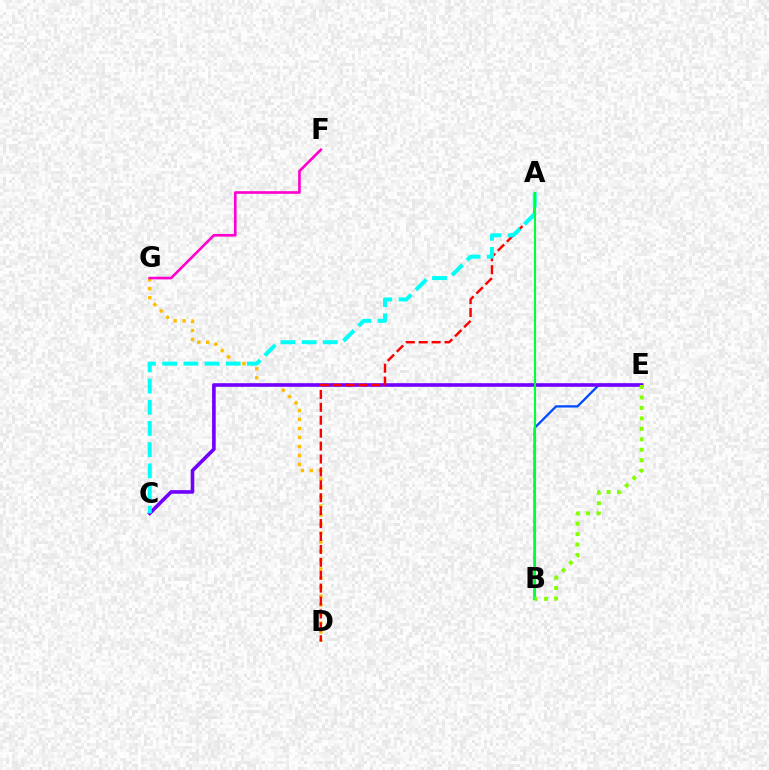{('B', 'E'): [{'color': '#004bff', 'line_style': 'solid', 'thickness': 1.66}, {'color': '#84ff00', 'line_style': 'dotted', 'thickness': 2.84}], ('D', 'G'): [{'color': '#ffbd00', 'line_style': 'dotted', 'thickness': 2.44}], ('C', 'E'): [{'color': '#7200ff', 'line_style': 'solid', 'thickness': 2.6}], ('A', 'D'): [{'color': '#ff0000', 'line_style': 'dashed', 'thickness': 1.75}], ('F', 'G'): [{'color': '#ff00cf', 'line_style': 'solid', 'thickness': 1.89}], ('A', 'C'): [{'color': '#00fff6', 'line_style': 'dashed', 'thickness': 2.88}], ('A', 'B'): [{'color': '#00ff39', 'line_style': 'solid', 'thickness': 1.5}]}